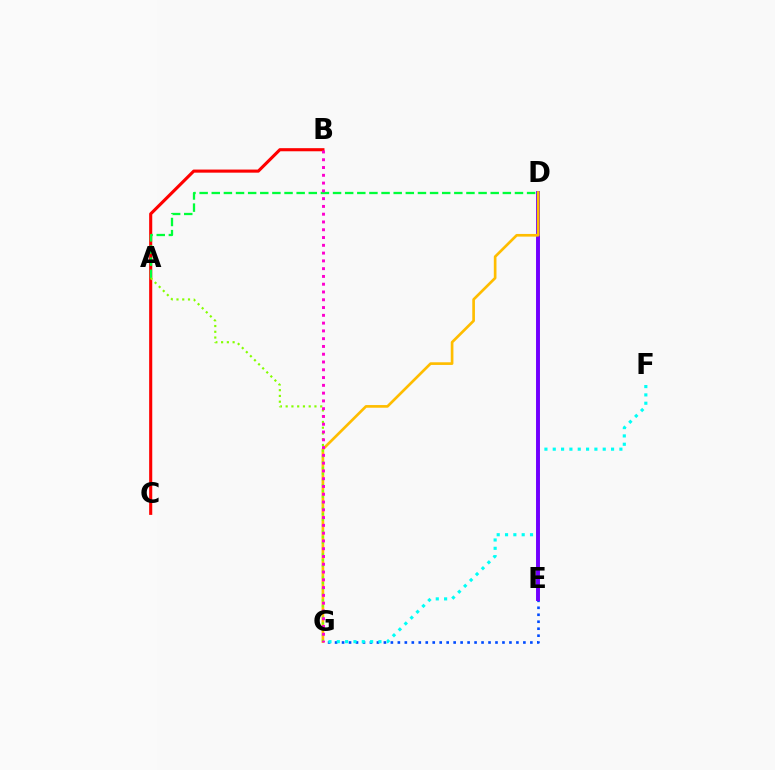{('E', 'G'): [{'color': '#004bff', 'line_style': 'dotted', 'thickness': 1.89}], ('B', 'C'): [{'color': '#ff0000', 'line_style': 'solid', 'thickness': 2.23}], ('F', 'G'): [{'color': '#00fff6', 'line_style': 'dotted', 'thickness': 2.26}], ('A', 'D'): [{'color': '#00ff39', 'line_style': 'dashed', 'thickness': 1.65}], ('D', 'E'): [{'color': '#7200ff', 'line_style': 'solid', 'thickness': 2.83}], ('D', 'G'): [{'color': '#ffbd00', 'line_style': 'solid', 'thickness': 1.92}], ('A', 'G'): [{'color': '#84ff00', 'line_style': 'dotted', 'thickness': 1.56}], ('B', 'G'): [{'color': '#ff00cf', 'line_style': 'dotted', 'thickness': 2.11}]}